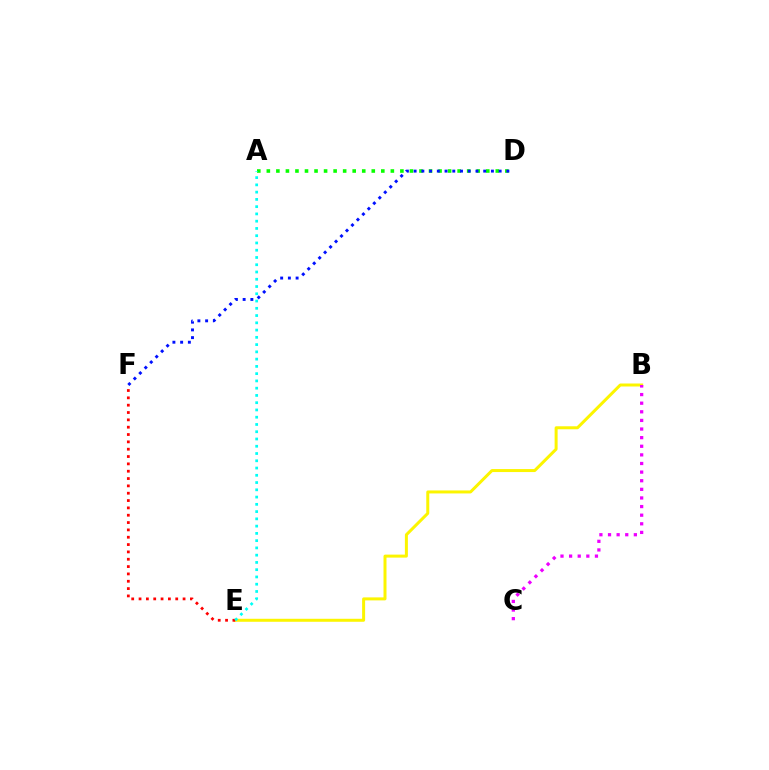{('B', 'E'): [{'color': '#fcf500', 'line_style': 'solid', 'thickness': 2.16}], ('E', 'F'): [{'color': '#ff0000', 'line_style': 'dotted', 'thickness': 1.99}], ('A', 'D'): [{'color': '#08ff00', 'line_style': 'dotted', 'thickness': 2.59}], ('D', 'F'): [{'color': '#0010ff', 'line_style': 'dotted', 'thickness': 2.1}], ('B', 'C'): [{'color': '#ee00ff', 'line_style': 'dotted', 'thickness': 2.34}], ('A', 'E'): [{'color': '#00fff6', 'line_style': 'dotted', 'thickness': 1.97}]}